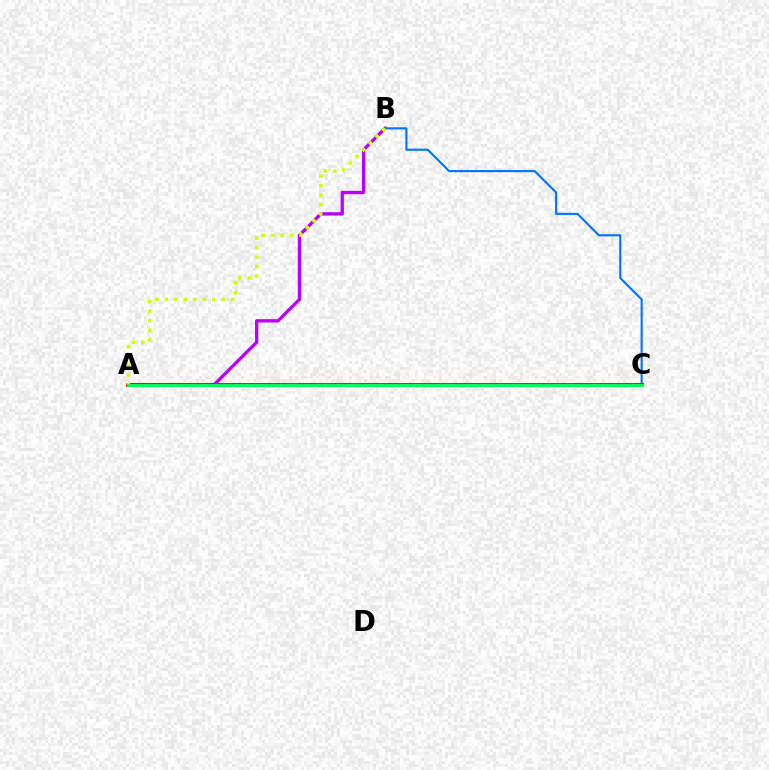{('A', 'B'): [{'color': '#b900ff', 'line_style': 'solid', 'thickness': 2.39}, {'color': '#d1ff00', 'line_style': 'dotted', 'thickness': 2.57}], ('B', 'C'): [{'color': '#0074ff', 'line_style': 'solid', 'thickness': 1.53}], ('A', 'C'): [{'color': '#ff0000', 'line_style': 'solid', 'thickness': 2.77}, {'color': '#00ff5c', 'line_style': 'solid', 'thickness': 2.12}]}